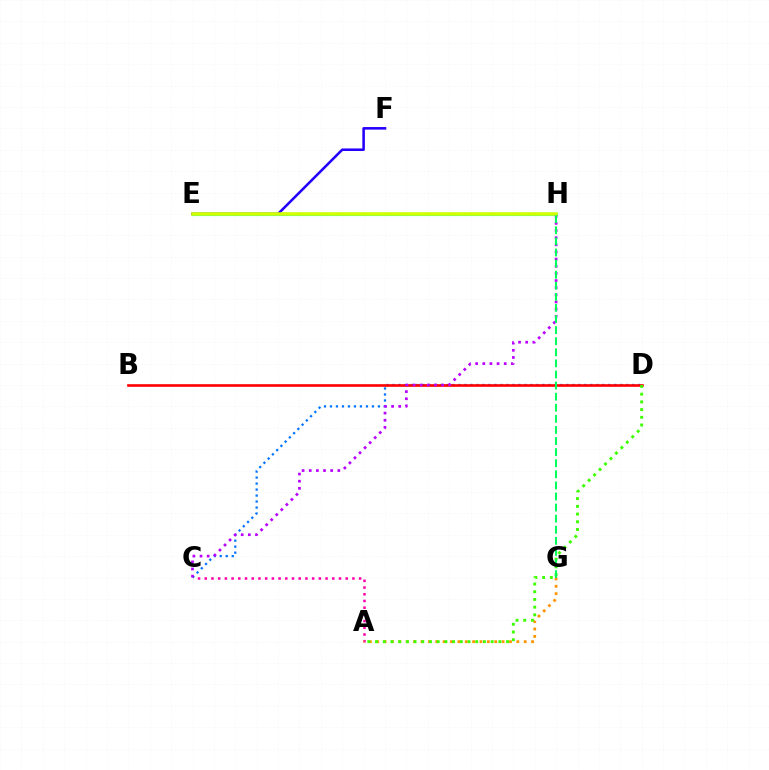{('E', 'F'): [{'color': '#2500ff', 'line_style': 'solid', 'thickness': 1.85}], ('E', 'H'): [{'color': '#00fff6', 'line_style': 'solid', 'thickness': 2.24}, {'color': '#d1ff00', 'line_style': 'solid', 'thickness': 2.56}], ('A', 'C'): [{'color': '#ff00ac', 'line_style': 'dotted', 'thickness': 1.82}], ('A', 'G'): [{'color': '#ff9400', 'line_style': 'dotted', 'thickness': 2.0}], ('C', 'D'): [{'color': '#0074ff', 'line_style': 'dotted', 'thickness': 1.63}], ('B', 'D'): [{'color': '#ff0000', 'line_style': 'solid', 'thickness': 1.9}], ('C', 'H'): [{'color': '#b900ff', 'line_style': 'dotted', 'thickness': 1.94}], ('A', 'D'): [{'color': '#3dff00', 'line_style': 'dotted', 'thickness': 2.09}], ('G', 'H'): [{'color': '#00ff5c', 'line_style': 'dashed', 'thickness': 1.51}]}